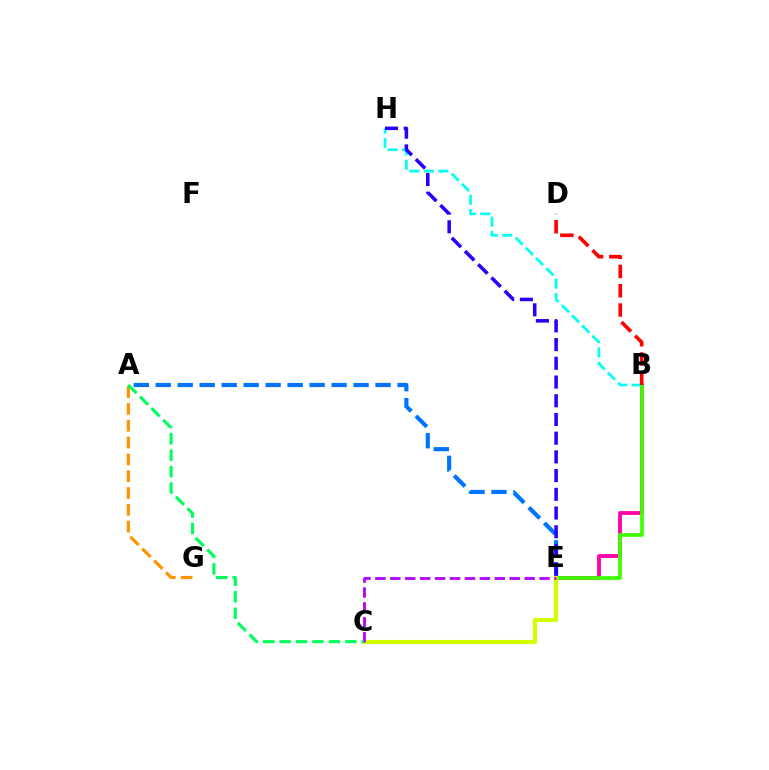{('B', 'E'): [{'color': '#ff00ac', 'line_style': 'solid', 'thickness': 2.75}, {'color': '#3dff00', 'line_style': 'solid', 'thickness': 2.65}], ('B', 'H'): [{'color': '#00fff6', 'line_style': 'dashed', 'thickness': 1.96}], ('A', 'E'): [{'color': '#0074ff', 'line_style': 'dashed', 'thickness': 2.99}], ('B', 'D'): [{'color': '#ff0000', 'line_style': 'dashed', 'thickness': 2.62}], ('C', 'E'): [{'color': '#d1ff00', 'line_style': 'solid', 'thickness': 2.97}, {'color': '#b900ff', 'line_style': 'dashed', 'thickness': 2.03}], ('A', 'G'): [{'color': '#ff9400', 'line_style': 'dashed', 'thickness': 2.28}], ('E', 'H'): [{'color': '#2500ff', 'line_style': 'dashed', 'thickness': 2.54}], ('A', 'C'): [{'color': '#00ff5c', 'line_style': 'dashed', 'thickness': 2.23}]}